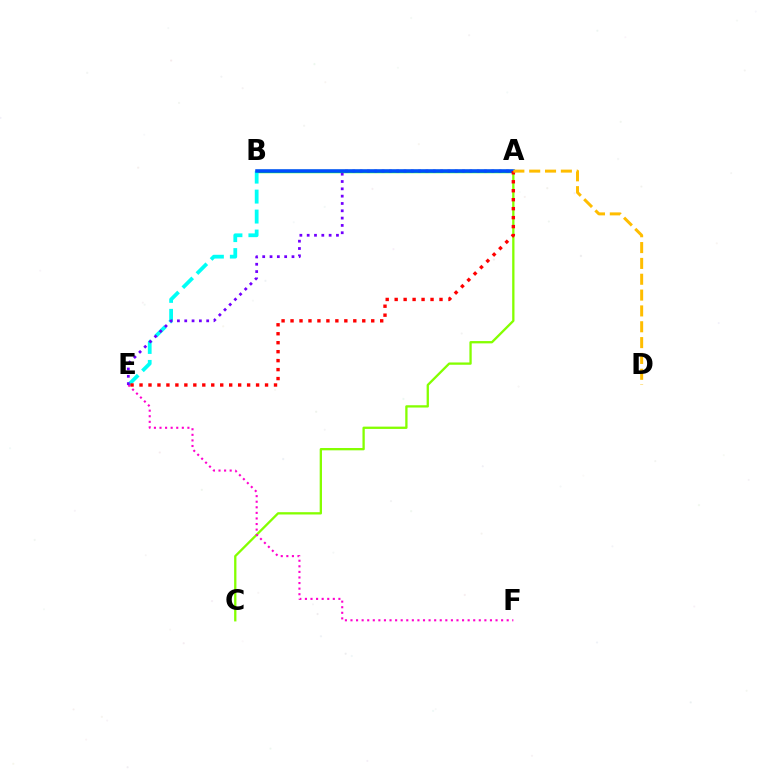{('A', 'C'): [{'color': '#84ff00', 'line_style': 'solid', 'thickness': 1.66}], ('A', 'B'): [{'color': '#00ff39', 'line_style': 'solid', 'thickness': 2.47}, {'color': '#004bff', 'line_style': 'solid', 'thickness': 2.54}], ('B', 'E'): [{'color': '#00fff6', 'line_style': 'dashed', 'thickness': 2.71}], ('E', 'F'): [{'color': '#ff00cf', 'line_style': 'dotted', 'thickness': 1.52}], ('A', 'E'): [{'color': '#7200ff', 'line_style': 'dotted', 'thickness': 1.99}, {'color': '#ff0000', 'line_style': 'dotted', 'thickness': 2.44}], ('A', 'D'): [{'color': '#ffbd00', 'line_style': 'dashed', 'thickness': 2.15}]}